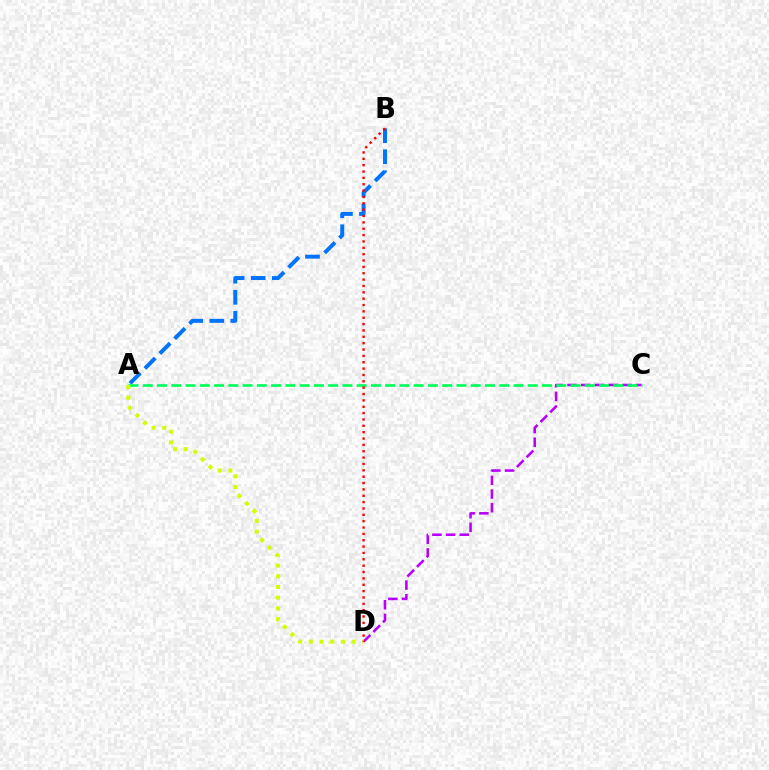{('A', 'B'): [{'color': '#0074ff', 'line_style': 'dashed', 'thickness': 2.86}], ('C', 'D'): [{'color': '#b900ff', 'line_style': 'dashed', 'thickness': 1.86}], ('A', 'C'): [{'color': '#00ff5c', 'line_style': 'dashed', 'thickness': 1.94}], ('A', 'D'): [{'color': '#d1ff00', 'line_style': 'dotted', 'thickness': 2.91}], ('B', 'D'): [{'color': '#ff0000', 'line_style': 'dotted', 'thickness': 1.73}]}